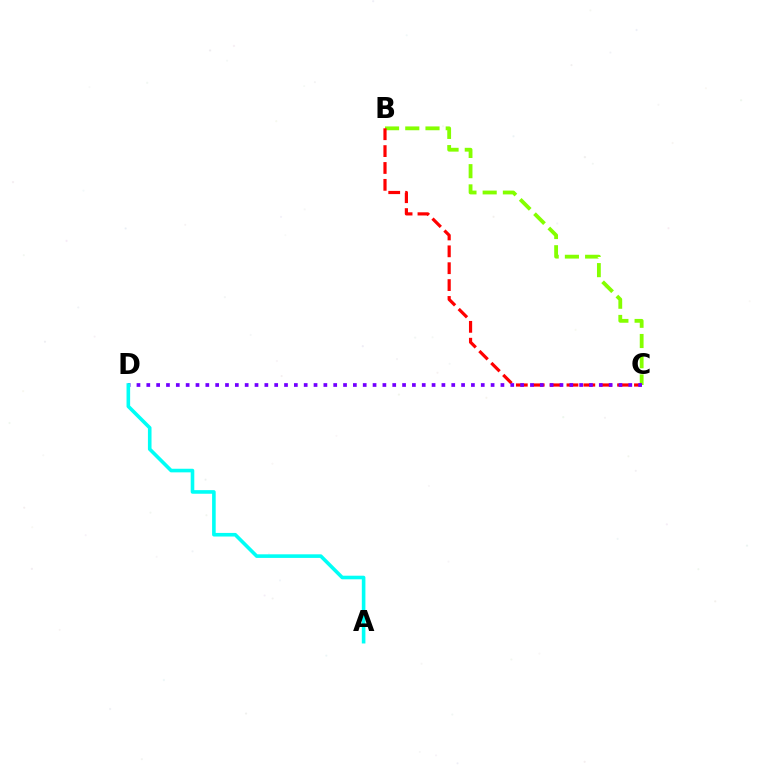{('B', 'C'): [{'color': '#84ff00', 'line_style': 'dashed', 'thickness': 2.75}, {'color': '#ff0000', 'line_style': 'dashed', 'thickness': 2.29}], ('C', 'D'): [{'color': '#7200ff', 'line_style': 'dotted', 'thickness': 2.67}], ('A', 'D'): [{'color': '#00fff6', 'line_style': 'solid', 'thickness': 2.59}]}